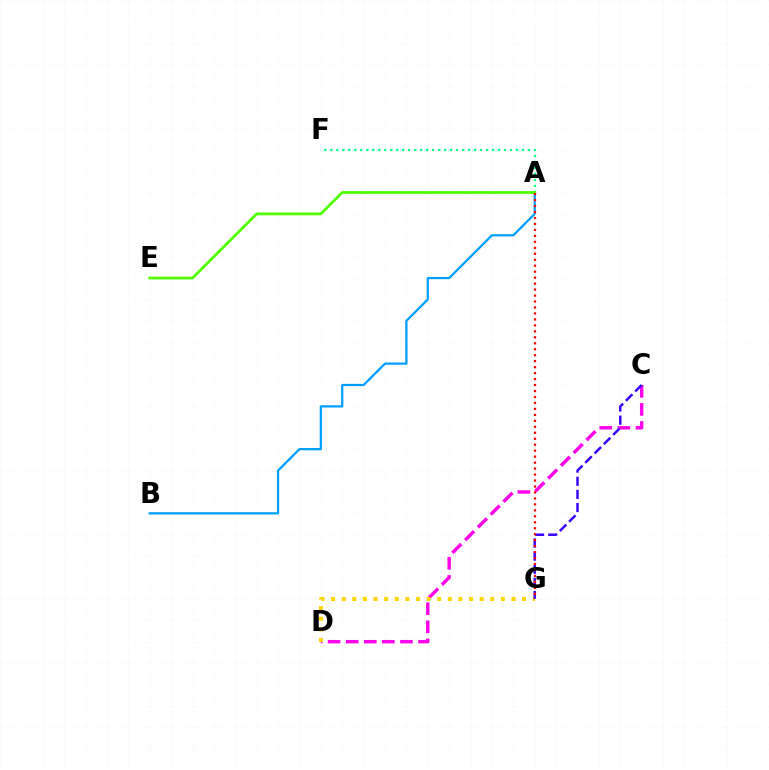{('A', 'F'): [{'color': '#00ff86', 'line_style': 'dotted', 'thickness': 1.63}], ('C', 'D'): [{'color': '#ff00ed', 'line_style': 'dashed', 'thickness': 2.46}], ('D', 'G'): [{'color': '#ffd500', 'line_style': 'dotted', 'thickness': 2.88}], ('A', 'B'): [{'color': '#009eff', 'line_style': 'solid', 'thickness': 1.62}], ('A', 'E'): [{'color': '#4fff00', 'line_style': 'solid', 'thickness': 1.98}], ('C', 'G'): [{'color': '#3700ff', 'line_style': 'dashed', 'thickness': 1.78}], ('A', 'G'): [{'color': '#ff0000', 'line_style': 'dotted', 'thickness': 1.62}]}